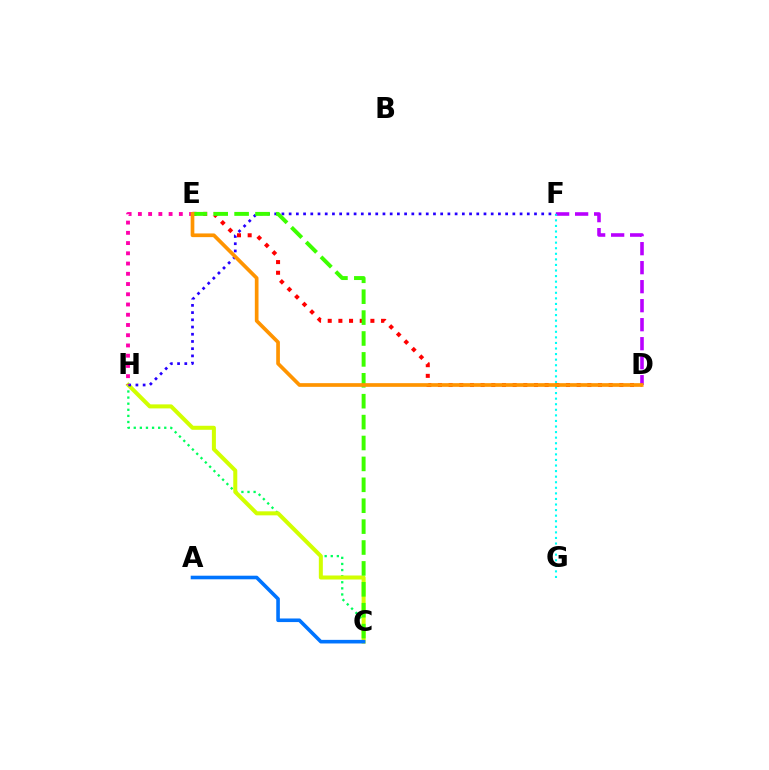{('C', 'H'): [{'color': '#00ff5c', 'line_style': 'dotted', 'thickness': 1.66}, {'color': '#d1ff00', 'line_style': 'solid', 'thickness': 2.89}], ('D', 'F'): [{'color': '#b900ff', 'line_style': 'dashed', 'thickness': 2.58}], ('D', 'E'): [{'color': '#ff0000', 'line_style': 'dotted', 'thickness': 2.9}, {'color': '#ff9400', 'line_style': 'solid', 'thickness': 2.65}], ('F', 'G'): [{'color': '#00fff6', 'line_style': 'dotted', 'thickness': 1.51}], ('F', 'H'): [{'color': '#2500ff', 'line_style': 'dotted', 'thickness': 1.96}], ('C', 'E'): [{'color': '#3dff00', 'line_style': 'dashed', 'thickness': 2.84}], ('A', 'C'): [{'color': '#0074ff', 'line_style': 'solid', 'thickness': 2.59}], ('E', 'H'): [{'color': '#ff00ac', 'line_style': 'dotted', 'thickness': 2.78}]}